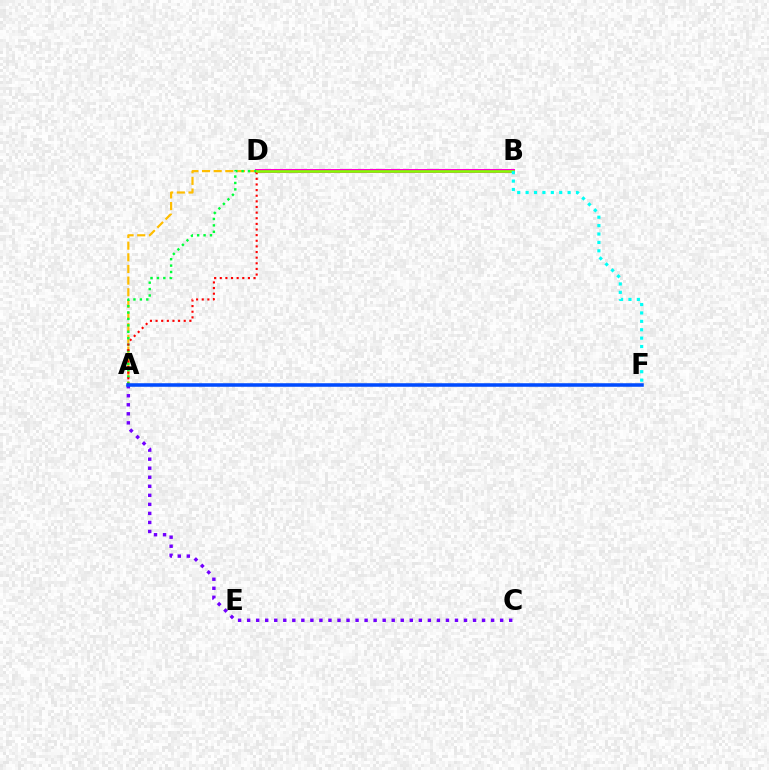{('A', 'D'): [{'color': '#ffbd00', 'line_style': 'dashed', 'thickness': 1.58}, {'color': '#00ff39', 'line_style': 'dotted', 'thickness': 1.74}, {'color': '#ff0000', 'line_style': 'dotted', 'thickness': 1.53}], ('B', 'D'): [{'color': '#ff00cf', 'line_style': 'solid', 'thickness': 2.91}, {'color': '#84ff00', 'line_style': 'solid', 'thickness': 1.89}], ('A', 'C'): [{'color': '#7200ff', 'line_style': 'dotted', 'thickness': 2.46}], ('B', 'F'): [{'color': '#00fff6', 'line_style': 'dotted', 'thickness': 2.28}], ('A', 'F'): [{'color': '#004bff', 'line_style': 'solid', 'thickness': 2.55}]}